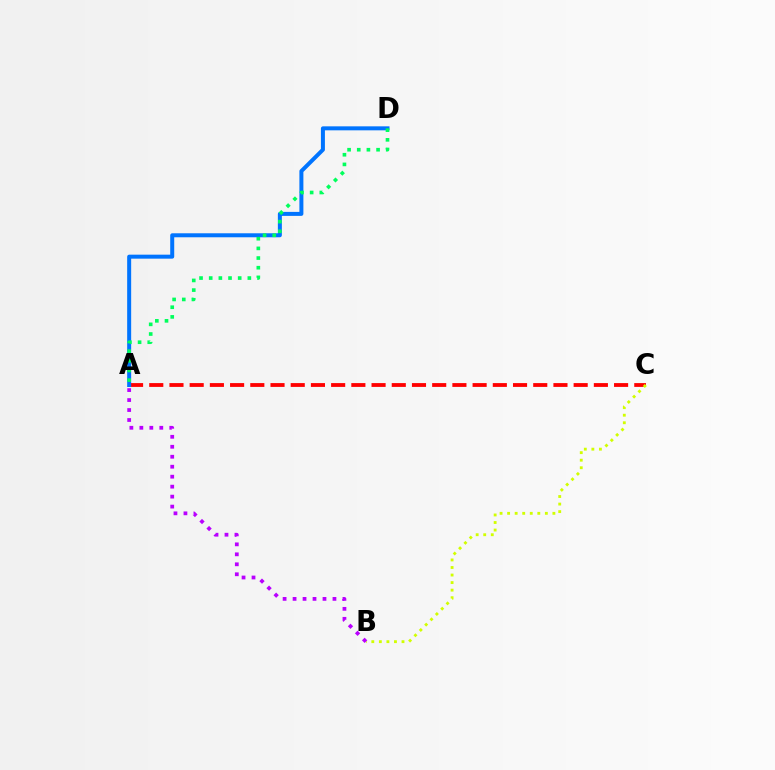{('A', 'C'): [{'color': '#ff0000', 'line_style': 'dashed', 'thickness': 2.75}], ('A', 'D'): [{'color': '#0074ff', 'line_style': 'solid', 'thickness': 2.88}, {'color': '#00ff5c', 'line_style': 'dotted', 'thickness': 2.63}], ('B', 'C'): [{'color': '#d1ff00', 'line_style': 'dotted', 'thickness': 2.05}], ('A', 'B'): [{'color': '#b900ff', 'line_style': 'dotted', 'thickness': 2.71}]}